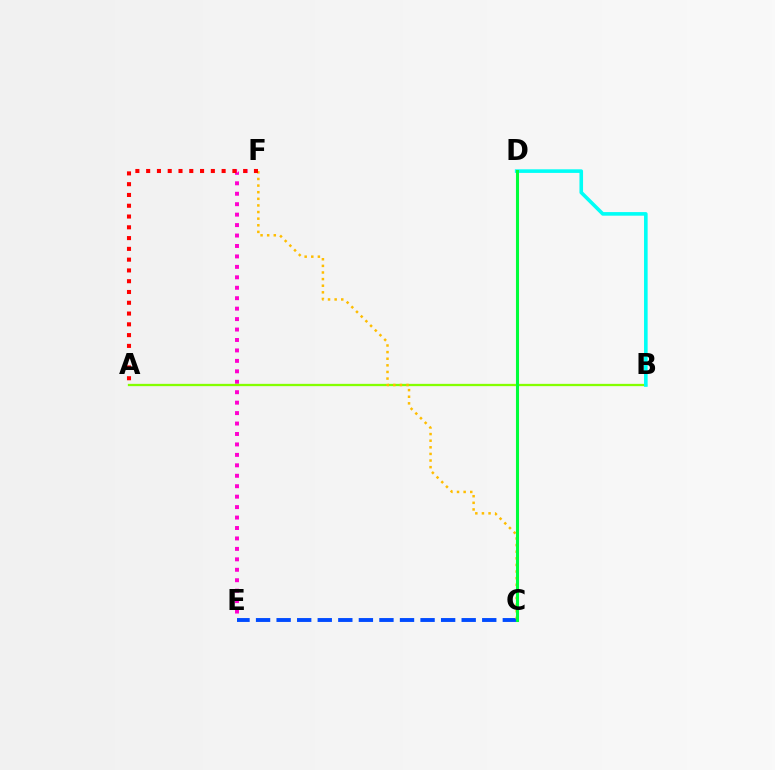{('C', 'D'): [{'color': '#7200ff', 'line_style': 'dashed', 'thickness': 2.04}, {'color': '#00ff39', 'line_style': 'solid', 'thickness': 2.21}], ('C', 'E'): [{'color': '#004bff', 'line_style': 'dashed', 'thickness': 2.79}], ('E', 'F'): [{'color': '#ff00cf', 'line_style': 'dotted', 'thickness': 2.84}], ('A', 'B'): [{'color': '#84ff00', 'line_style': 'solid', 'thickness': 1.65}], ('B', 'D'): [{'color': '#00fff6', 'line_style': 'solid', 'thickness': 2.6}], ('C', 'F'): [{'color': '#ffbd00', 'line_style': 'dotted', 'thickness': 1.8}], ('A', 'F'): [{'color': '#ff0000', 'line_style': 'dotted', 'thickness': 2.93}]}